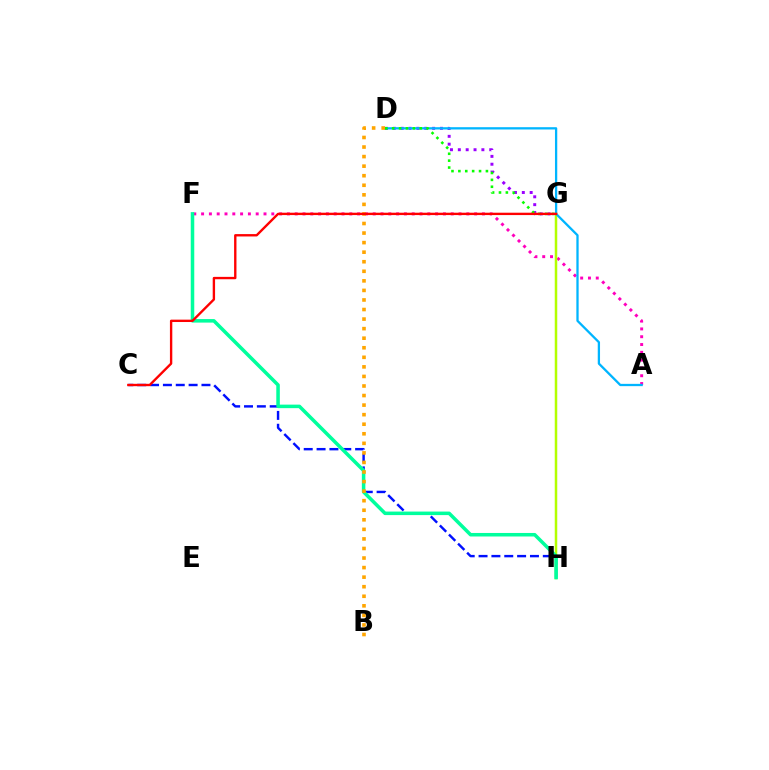{('A', 'F'): [{'color': '#ff00bd', 'line_style': 'dotted', 'thickness': 2.12}], ('D', 'G'): [{'color': '#9b00ff', 'line_style': 'dotted', 'thickness': 2.13}, {'color': '#08ff00', 'line_style': 'dotted', 'thickness': 1.87}], ('C', 'H'): [{'color': '#0010ff', 'line_style': 'dashed', 'thickness': 1.75}], ('G', 'H'): [{'color': '#b3ff00', 'line_style': 'solid', 'thickness': 1.8}], ('A', 'D'): [{'color': '#00b5ff', 'line_style': 'solid', 'thickness': 1.65}], ('F', 'H'): [{'color': '#00ff9d', 'line_style': 'solid', 'thickness': 2.54}], ('B', 'D'): [{'color': '#ffa500', 'line_style': 'dotted', 'thickness': 2.6}], ('C', 'G'): [{'color': '#ff0000', 'line_style': 'solid', 'thickness': 1.71}]}